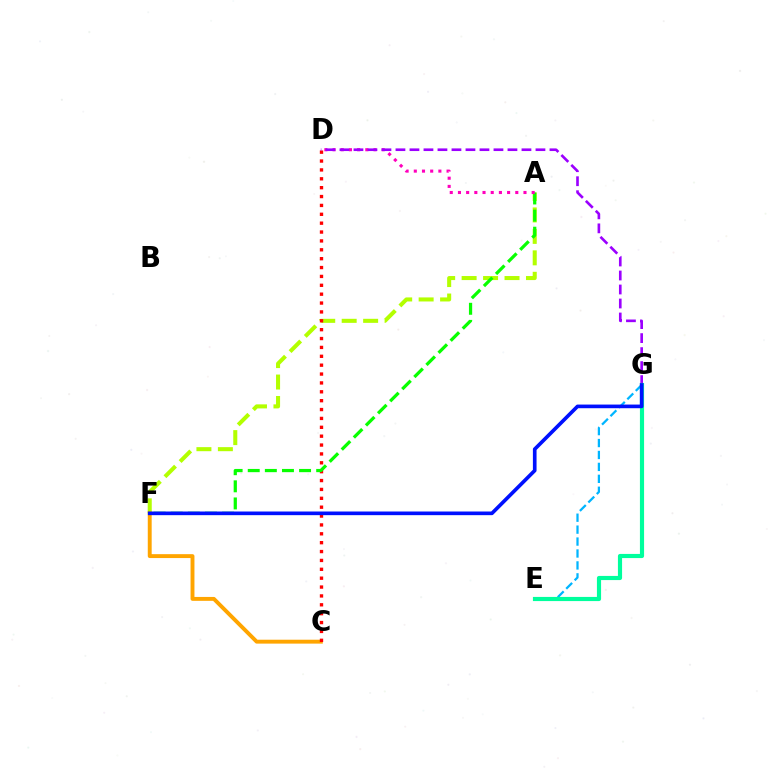{('A', 'F'): [{'color': '#b3ff00', 'line_style': 'dashed', 'thickness': 2.91}, {'color': '#08ff00', 'line_style': 'dashed', 'thickness': 2.32}], ('C', 'F'): [{'color': '#ffa500', 'line_style': 'solid', 'thickness': 2.81}], ('C', 'D'): [{'color': '#ff0000', 'line_style': 'dotted', 'thickness': 2.41}], ('A', 'D'): [{'color': '#ff00bd', 'line_style': 'dotted', 'thickness': 2.23}], ('E', 'G'): [{'color': '#00b5ff', 'line_style': 'dashed', 'thickness': 1.62}, {'color': '#00ff9d', 'line_style': 'solid', 'thickness': 2.99}], ('D', 'G'): [{'color': '#9b00ff', 'line_style': 'dashed', 'thickness': 1.9}], ('F', 'G'): [{'color': '#0010ff', 'line_style': 'solid', 'thickness': 2.63}]}